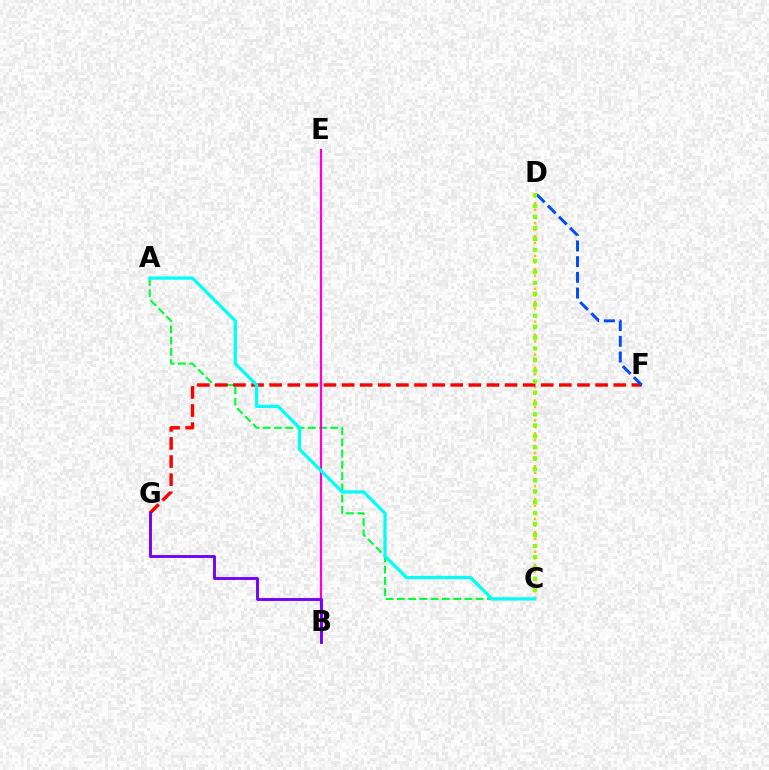{('A', 'C'): [{'color': '#00ff39', 'line_style': 'dashed', 'thickness': 1.53}, {'color': '#00fff6', 'line_style': 'solid', 'thickness': 2.34}], ('C', 'D'): [{'color': '#ffbd00', 'line_style': 'dotted', 'thickness': 1.79}, {'color': '#84ff00', 'line_style': 'dotted', 'thickness': 2.98}], ('B', 'E'): [{'color': '#ff00cf', 'line_style': 'solid', 'thickness': 1.6}], ('F', 'G'): [{'color': '#ff0000', 'line_style': 'dashed', 'thickness': 2.46}], ('D', 'F'): [{'color': '#004bff', 'line_style': 'dashed', 'thickness': 2.13}], ('B', 'G'): [{'color': '#7200ff', 'line_style': 'solid', 'thickness': 2.08}]}